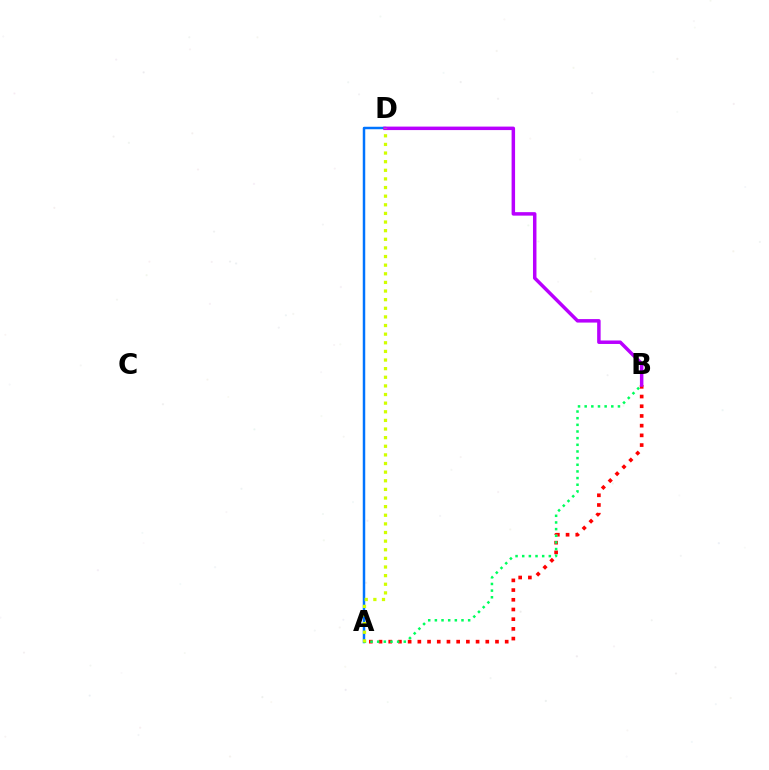{('A', 'D'): [{'color': '#0074ff', 'line_style': 'solid', 'thickness': 1.78}, {'color': '#d1ff00', 'line_style': 'dotted', 'thickness': 2.34}], ('A', 'B'): [{'color': '#ff0000', 'line_style': 'dotted', 'thickness': 2.64}, {'color': '#00ff5c', 'line_style': 'dotted', 'thickness': 1.81}], ('B', 'D'): [{'color': '#b900ff', 'line_style': 'solid', 'thickness': 2.51}]}